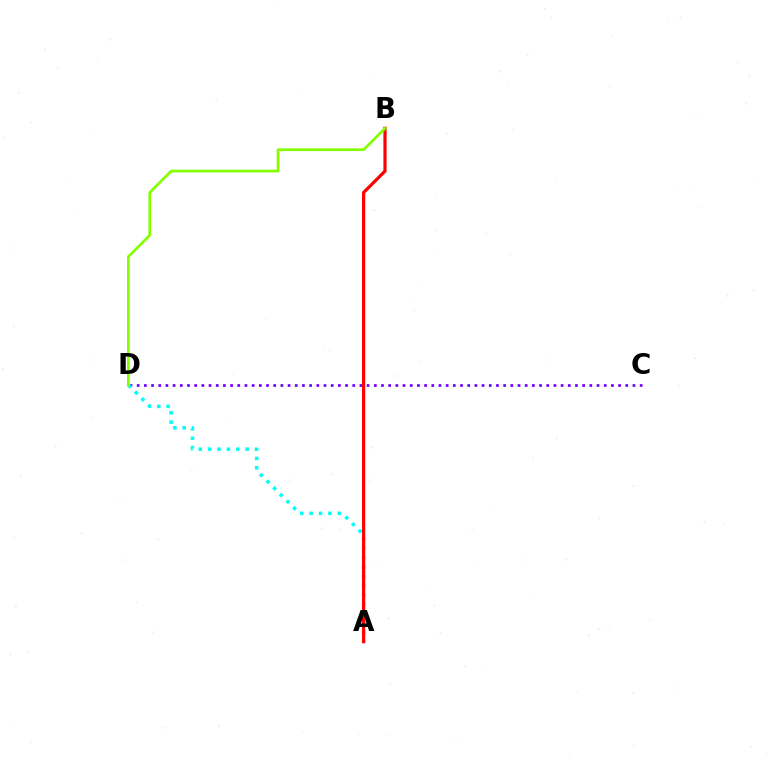{('C', 'D'): [{'color': '#7200ff', 'line_style': 'dotted', 'thickness': 1.95}], ('A', 'D'): [{'color': '#00fff6', 'line_style': 'dotted', 'thickness': 2.55}], ('A', 'B'): [{'color': '#ff0000', 'line_style': 'solid', 'thickness': 2.3}], ('B', 'D'): [{'color': '#84ff00', 'line_style': 'solid', 'thickness': 1.94}]}